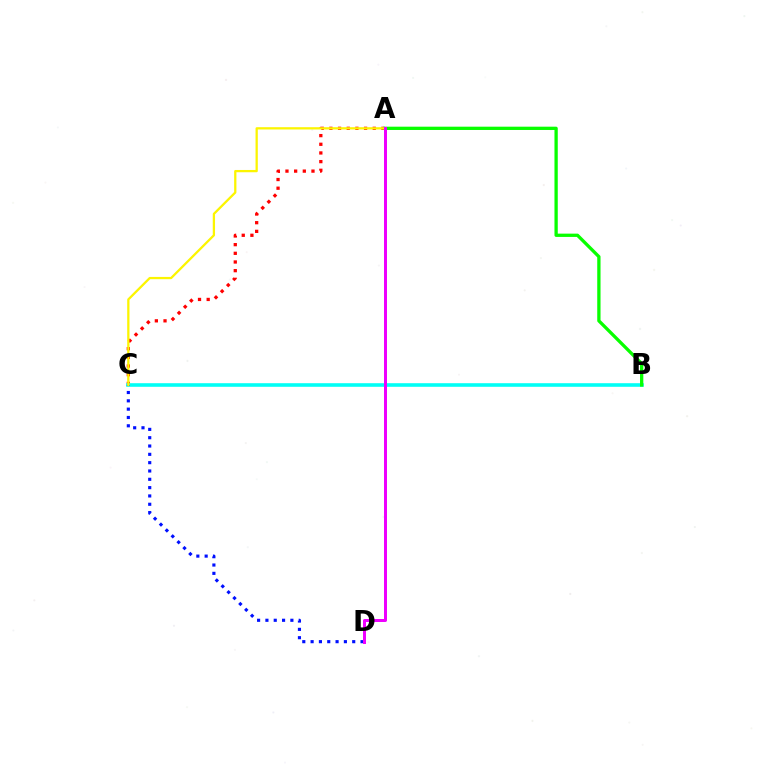{('A', 'C'): [{'color': '#ff0000', 'line_style': 'dotted', 'thickness': 2.36}, {'color': '#fcf500', 'line_style': 'solid', 'thickness': 1.63}], ('B', 'C'): [{'color': '#00fff6', 'line_style': 'solid', 'thickness': 2.58}], ('C', 'D'): [{'color': '#0010ff', 'line_style': 'dotted', 'thickness': 2.26}], ('A', 'B'): [{'color': '#08ff00', 'line_style': 'solid', 'thickness': 2.37}], ('A', 'D'): [{'color': '#ee00ff', 'line_style': 'solid', 'thickness': 2.15}]}